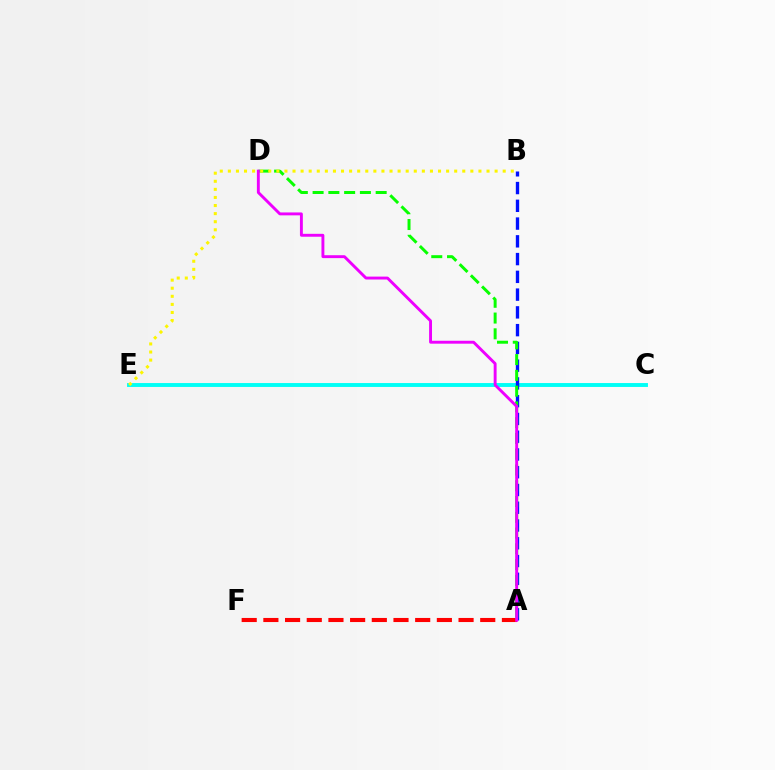{('A', 'F'): [{'color': '#ff0000', 'line_style': 'dashed', 'thickness': 2.95}], ('C', 'E'): [{'color': '#00fff6', 'line_style': 'solid', 'thickness': 2.8}], ('A', 'B'): [{'color': '#0010ff', 'line_style': 'dashed', 'thickness': 2.41}], ('A', 'D'): [{'color': '#08ff00', 'line_style': 'dashed', 'thickness': 2.14}, {'color': '#ee00ff', 'line_style': 'solid', 'thickness': 2.09}], ('B', 'E'): [{'color': '#fcf500', 'line_style': 'dotted', 'thickness': 2.2}]}